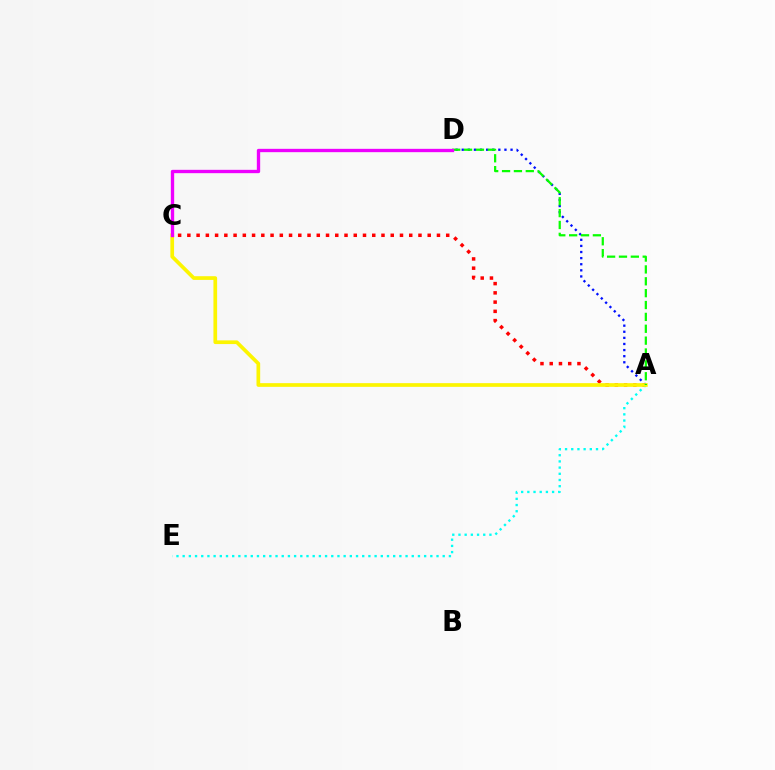{('A', 'C'): [{'color': '#ff0000', 'line_style': 'dotted', 'thickness': 2.51}, {'color': '#fcf500', 'line_style': 'solid', 'thickness': 2.66}], ('A', 'D'): [{'color': '#0010ff', 'line_style': 'dotted', 'thickness': 1.66}, {'color': '#08ff00', 'line_style': 'dashed', 'thickness': 1.61}], ('A', 'E'): [{'color': '#00fff6', 'line_style': 'dotted', 'thickness': 1.68}], ('C', 'D'): [{'color': '#ee00ff', 'line_style': 'solid', 'thickness': 2.4}]}